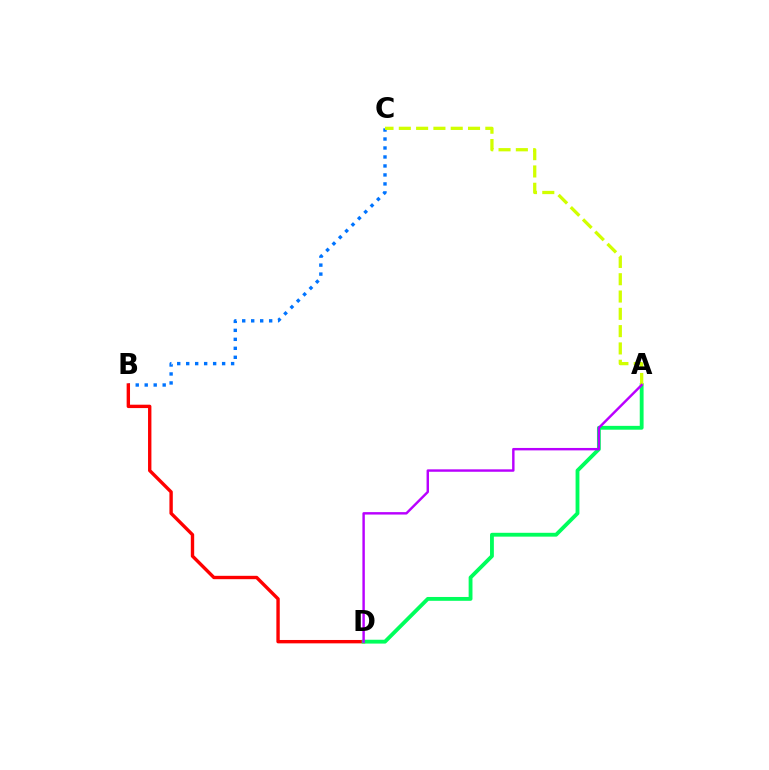{('B', 'C'): [{'color': '#0074ff', 'line_style': 'dotted', 'thickness': 2.44}], ('B', 'D'): [{'color': '#ff0000', 'line_style': 'solid', 'thickness': 2.43}], ('A', 'D'): [{'color': '#00ff5c', 'line_style': 'solid', 'thickness': 2.76}, {'color': '#b900ff', 'line_style': 'solid', 'thickness': 1.75}], ('A', 'C'): [{'color': '#d1ff00', 'line_style': 'dashed', 'thickness': 2.35}]}